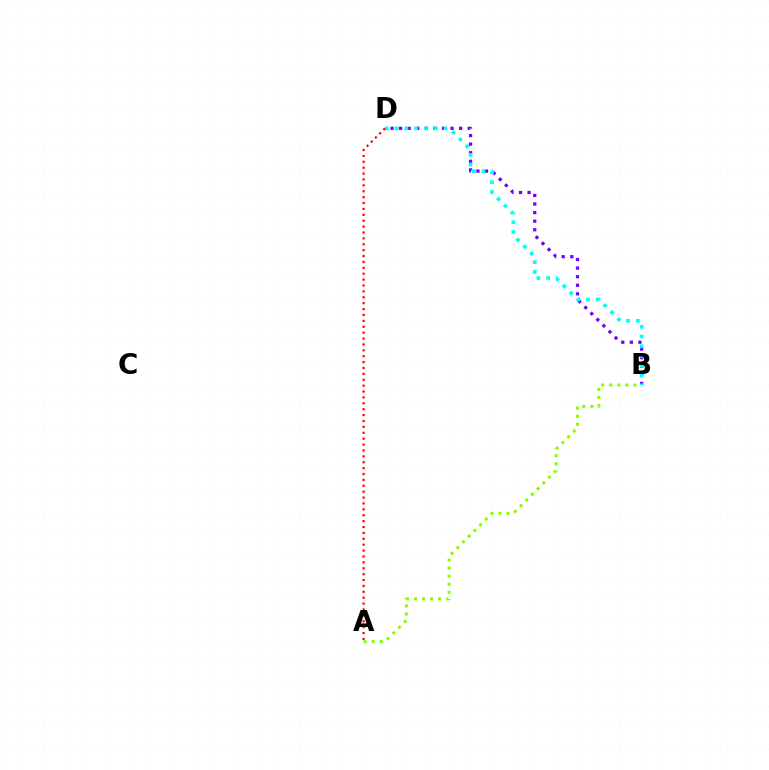{('B', 'D'): [{'color': '#7200ff', 'line_style': 'dotted', 'thickness': 2.33}, {'color': '#00fff6', 'line_style': 'dotted', 'thickness': 2.65}], ('A', 'B'): [{'color': '#84ff00', 'line_style': 'dotted', 'thickness': 2.19}], ('A', 'D'): [{'color': '#ff0000', 'line_style': 'dotted', 'thickness': 1.6}]}